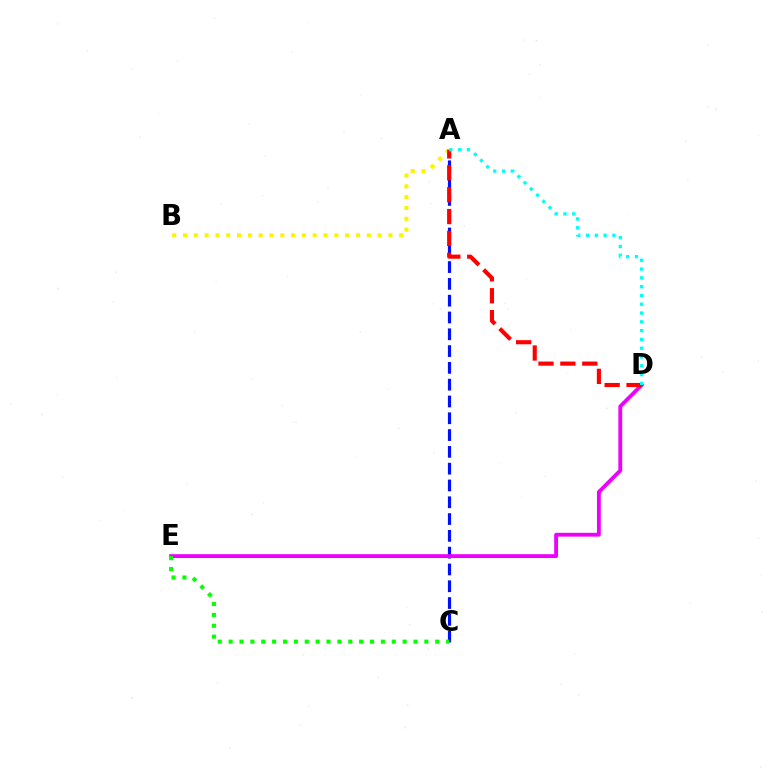{('A', 'C'): [{'color': '#0010ff', 'line_style': 'dashed', 'thickness': 2.28}], ('D', 'E'): [{'color': '#ee00ff', 'line_style': 'solid', 'thickness': 2.76}], ('C', 'E'): [{'color': '#08ff00', 'line_style': 'dotted', 'thickness': 2.95}], ('A', 'B'): [{'color': '#fcf500', 'line_style': 'dotted', 'thickness': 2.94}], ('A', 'D'): [{'color': '#ff0000', 'line_style': 'dashed', 'thickness': 2.97}, {'color': '#00fff6', 'line_style': 'dotted', 'thickness': 2.39}]}